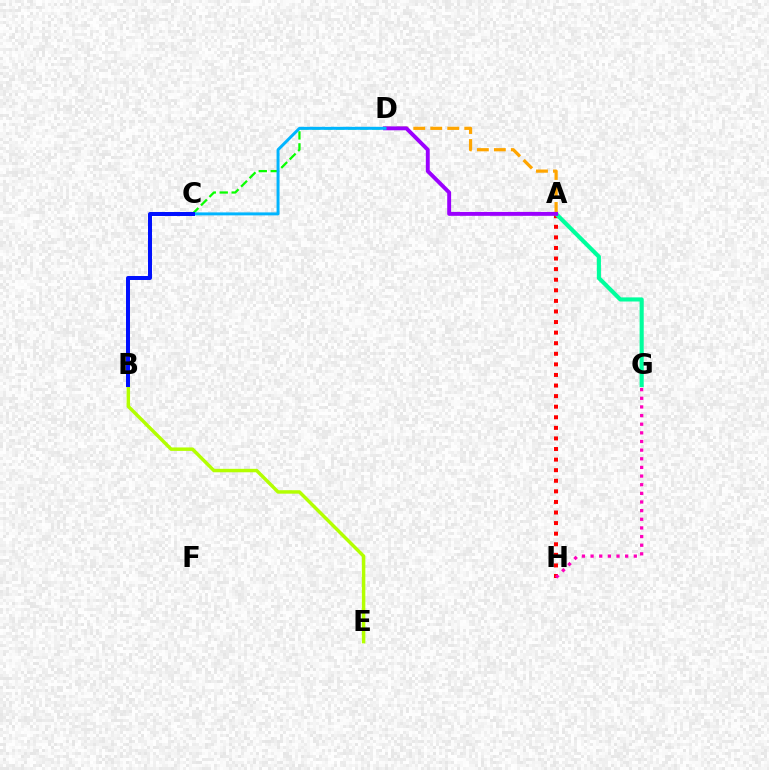{('A', 'H'): [{'color': '#ff0000', 'line_style': 'dotted', 'thickness': 2.88}], ('C', 'D'): [{'color': '#08ff00', 'line_style': 'dashed', 'thickness': 1.63}, {'color': '#00b5ff', 'line_style': 'solid', 'thickness': 2.14}], ('B', 'E'): [{'color': '#b3ff00', 'line_style': 'solid', 'thickness': 2.48}], ('A', 'G'): [{'color': '#00ff9d', 'line_style': 'solid', 'thickness': 2.96}], ('A', 'D'): [{'color': '#ffa500', 'line_style': 'dashed', 'thickness': 2.31}, {'color': '#9b00ff', 'line_style': 'solid', 'thickness': 2.81}], ('G', 'H'): [{'color': '#ff00bd', 'line_style': 'dotted', 'thickness': 2.35}], ('B', 'C'): [{'color': '#0010ff', 'line_style': 'solid', 'thickness': 2.87}]}